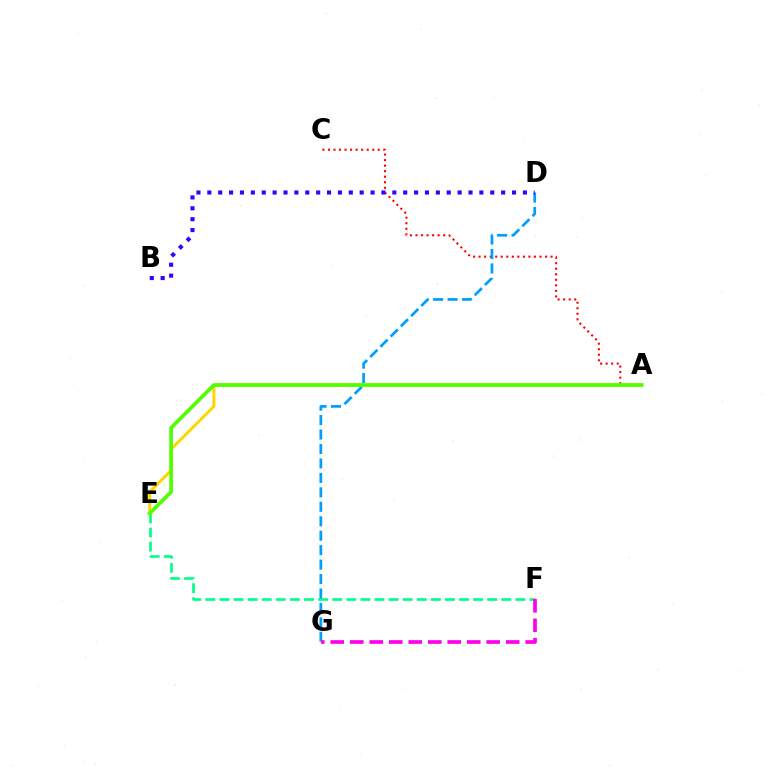{('A', 'C'): [{'color': '#ff0000', 'line_style': 'dotted', 'thickness': 1.5}], ('E', 'F'): [{'color': '#00ff86', 'line_style': 'dashed', 'thickness': 1.91}], ('A', 'E'): [{'color': '#ffd500', 'line_style': 'solid', 'thickness': 2.16}, {'color': '#4fff00', 'line_style': 'solid', 'thickness': 2.63}], ('D', 'G'): [{'color': '#009eff', 'line_style': 'dashed', 'thickness': 1.96}], ('F', 'G'): [{'color': '#ff00ed', 'line_style': 'dashed', 'thickness': 2.65}], ('B', 'D'): [{'color': '#3700ff', 'line_style': 'dotted', 'thickness': 2.96}]}